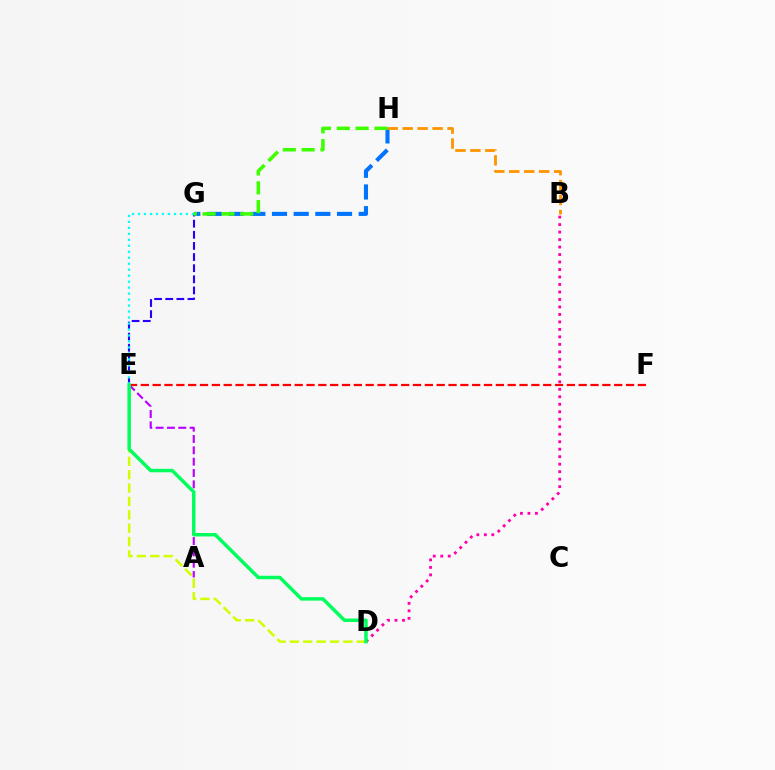{('E', 'G'): [{'color': '#2500ff', 'line_style': 'dashed', 'thickness': 1.51}, {'color': '#00fff6', 'line_style': 'dotted', 'thickness': 1.62}], ('E', 'F'): [{'color': '#ff0000', 'line_style': 'dashed', 'thickness': 1.61}], ('B', 'D'): [{'color': '#ff00ac', 'line_style': 'dotted', 'thickness': 2.03}], ('D', 'E'): [{'color': '#d1ff00', 'line_style': 'dashed', 'thickness': 1.82}, {'color': '#00ff5c', 'line_style': 'solid', 'thickness': 2.5}], ('G', 'H'): [{'color': '#0074ff', 'line_style': 'dashed', 'thickness': 2.94}, {'color': '#3dff00', 'line_style': 'dashed', 'thickness': 2.56}], ('A', 'E'): [{'color': '#b900ff', 'line_style': 'dashed', 'thickness': 1.54}], ('B', 'H'): [{'color': '#ff9400', 'line_style': 'dashed', 'thickness': 2.03}]}